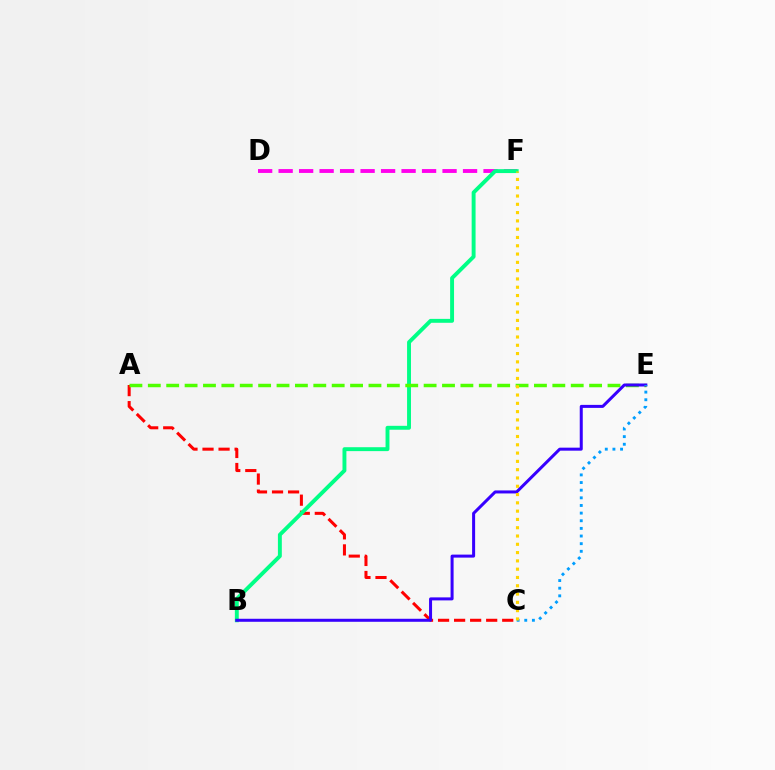{('D', 'F'): [{'color': '#ff00ed', 'line_style': 'dashed', 'thickness': 2.78}], ('A', 'C'): [{'color': '#ff0000', 'line_style': 'dashed', 'thickness': 2.18}], ('B', 'F'): [{'color': '#00ff86', 'line_style': 'solid', 'thickness': 2.81}], ('A', 'E'): [{'color': '#4fff00', 'line_style': 'dashed', 'thickness': 2.5}], ('B', 'E'): [{'color': '#3700ff', 'line_style': 'solid', 'thickness': 2.17}], ('C', 'E'): [{'color': '#009eff', 'line_style': 'dotted', 'thickness': 2.08}], ('C', 'F'): [{'color': '#ffd500', 'line_style': 'dotted', 'thickness': 2.25}]}